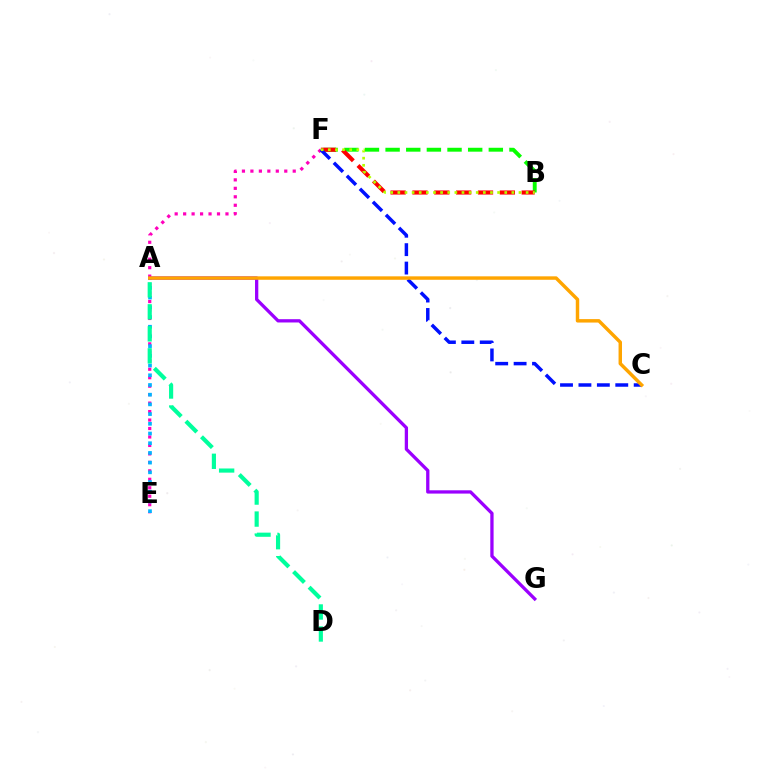{('B', 'F'): [{'color': '#08ff00', 'line_style': 'dashed', 'thickness': 2.8}, {'color': '#ff0000', 'line_style': 'dashed', 'thickness': 2.97}, {'color': '#b3ff00', 'line_style': 'dotted', 'thickness': 1.94}], ('E', 'F'): [{'color': '#ff00bd', 'line_style': 'dotted', 'thickness': 2.3}], ('A', 'E'): [{'color': '#00b5ff', 'line_style': 'dotted', 'thickness': 2.64}], ('A', 'D'): [{'color': '#00ff9d', 'line_style': 'dashed', 'thickness': 2.99}], ('C', 'F'): [{'color': '#0010ff', 'line_style': 'dashed', 'thickness': 2.5}], ('A', 'G'): [{'color': '#9b00ff', 'line_style': 'solid', 'thickness': 2.37}], ('A', 'C'): [{'color': '#ffa500', 'line_style': 'solid', 'thickness': 2.48}]}